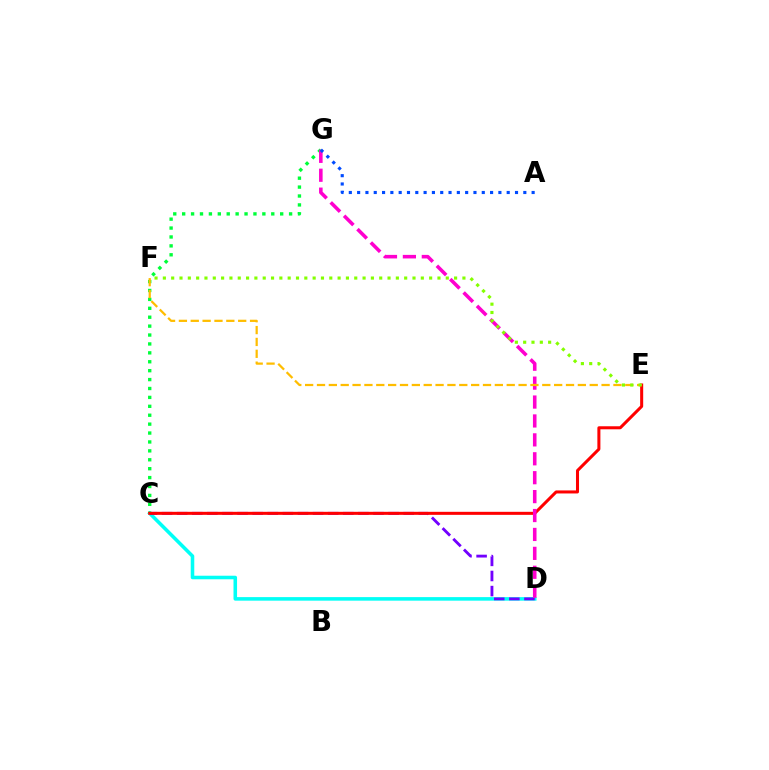{('C', 'D'): [{'color': '#00fff6', 'line_style': 'solid', 'thickness': 2.56}, {'color': '#7200ff', 'line_style': 'dashed', 'thickness': 2.05}], ('C', 'G'): [{'color': '#00ff39', 'line_style': 'dotted', 'thickness': 2.42}], ('C', 'E'): [{'color': '#ff0000', 'line_style': 'solid', 'thickness': 2.18}], ('D', 'G'): [{'color': '#ff00cf', 'line_style': 'dashed', 'thickness': 2.57}], ('E', 'F'): [{'color': '#ffbd00', 'line_style': 'dashed', 'thickness': 1.61}, {'color': '#84ff00', 'line_style': 'dotted', 'thickness': 2.26}], ('A', 'G'): [{'color': '#004bff', 'line_style': 'dotted', 'thickness': 2.26}]}